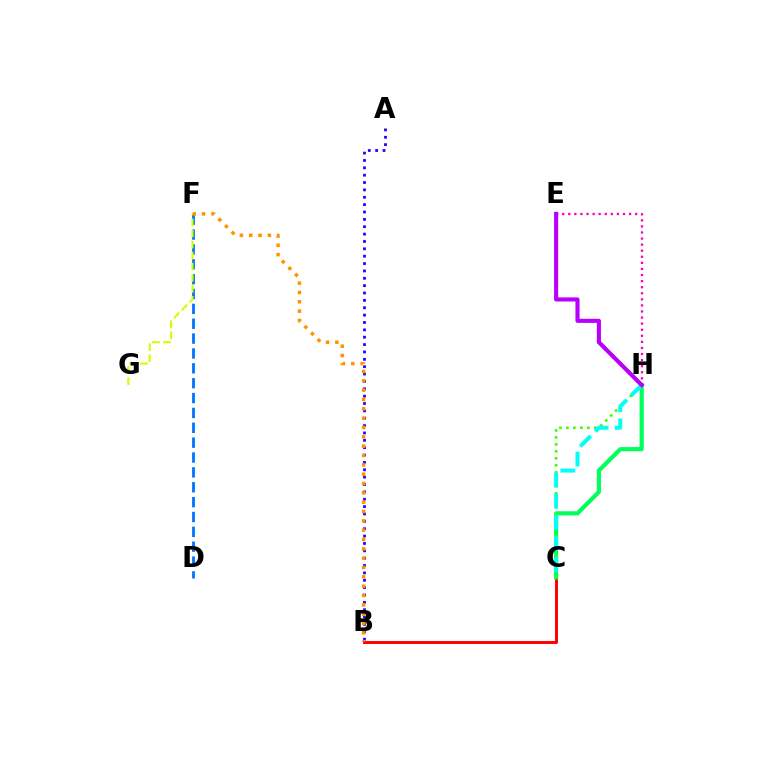{('D', 'F'): [{'color': '#0074ff', 'line_style': 'dashed', 'thickness': 2.02}], ('B', 'C'): [{'color': '#ff0000', 'line_style': 'solid', 'thickness': 2.13}], ('F', 'G'): [{'color': '#d1ff00', 'line_style': 'dashed', 'thickness': 1.5}], ('C', 'H'): [{'color': '#00ff5c', 'line_style': 'solid', 'thickness': 3.0}, {'color': '#3dff00', 'line_style': 'dotted', 'thickness': 1.89}, {'color': '#00fff6', 'line_style': 'dashed', 'thickness': 2.87}], ('A', 'B'): [{'color': '#2500ff', 'line_style': 'dotted', 'thickness': 2.0}], ('E', 'H'): [{'color': '#ff00ac', 'line_style': 'dotted', 'thickness': 1.65}, {'color': '#b900ff', 'line_style': 'solid', 'thickness': 2.96}], ('B', 'F'): [{'color': '#ff9400', 'line_style': 'dotted', 'thickness': 2.54}]}